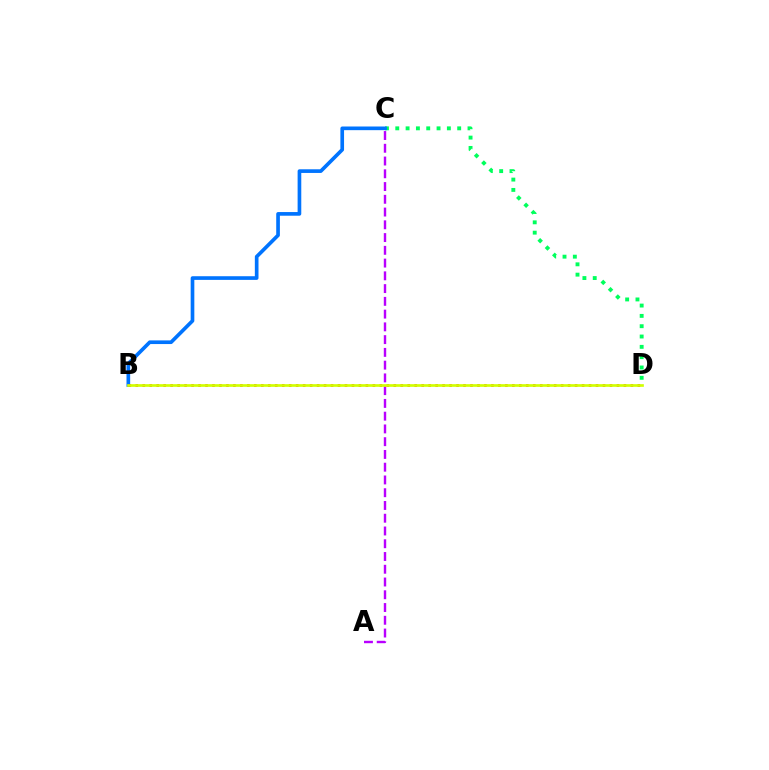{('C', 'D'): [{'color': '#00ff5c', 'line_style': 'dotted', 'thickness': 2.8}], ('A', 'C'): [{'color': '#b900ff', 'line_style': 'dashed', 'thickness': 1.73}], ('B', 'C'): [{'color': '#0074ff', 'line_style': 'solid', 'thickness': 2.64}], ('B', 'D'): [{'color': '#ff0000', 'line_style': 'dotted', 'thickness': 1.89}, {'color': '#d1ff00', 'line_style': 'solid', 'thickness': 1.93}]}